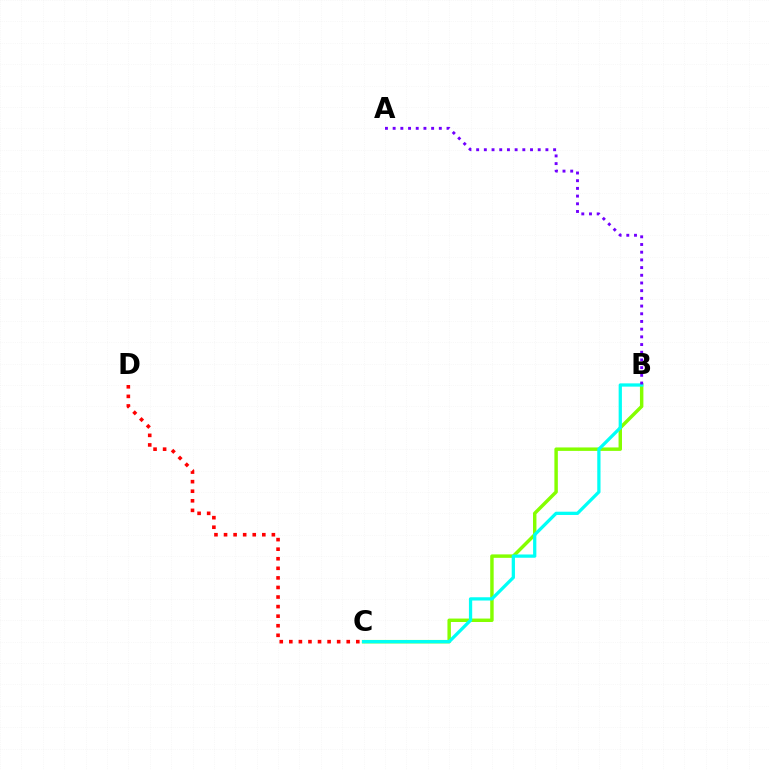{('B', 'C'): [{'color': '#84ff00', 'line_style': 'solid', 'thickness': 2.48}, {'color': '#00fff6', 'line_style': 'solid', 'thickness': 2.35}], ('C', 'D'): [{'color': '#ff0000', 'line_style': 'dotted', 'thickness': 2.6}], ('A', 'B'): [{'color': '#7200ff', 'line_style': 'dotted', 'thickness': 2.09}]}